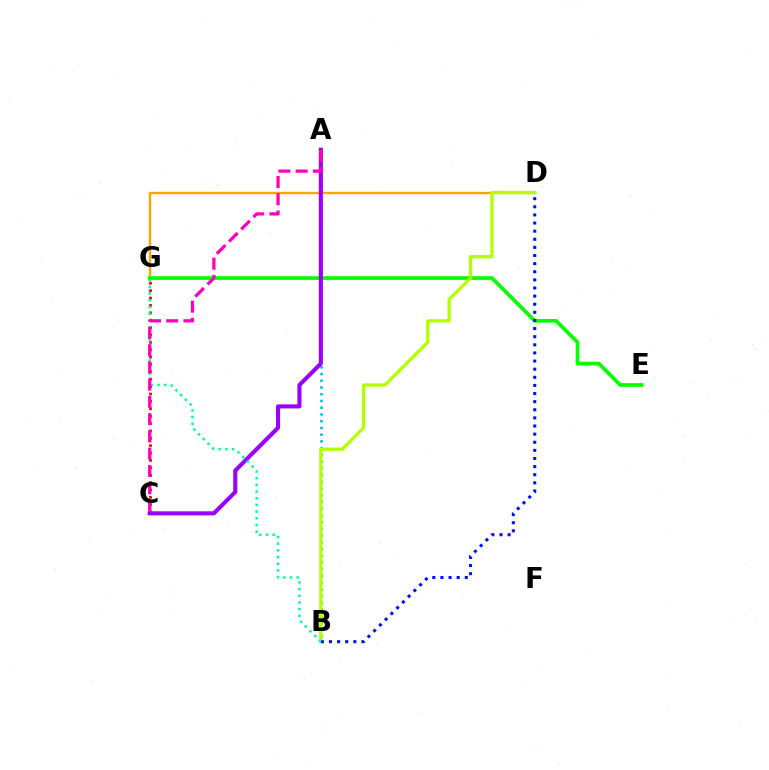{('D', 'G'): [{'color': '#ffa500', 'line_style': 'solid', 'thickness': 1.73}], ('C', 'G'): [{'color': '#ff0000', 'line_style': 'dotted', 'thickness': 2.01}], ('E', 'G'): [{'color': '#08ff00', 'line_style': 'solid', 'thickness': 2.68}], ('A', 'B'): [{'color': '#00b5ff', 'line_style': 'dotted', 'thickness': 1.83}], ('B', 'D'): [{'color': '#b3ff00', 'line_style': 'solid', 'thickness': 2.36}, {'color': '#0010ff', 'line_style': 'dotted', 'thickness': 2.21}], ('A', 'C'): [{'color': '#9b00ff', 'line_style': 'solid', 'thickness': 2.95}, {'color': '#ff00bd', 'line_style': 'dashed', 'thickness': 2.34}], ('B', 'G'): [{'color': '#00ff9d', 'line_style': 'dotted', 'thickness': 1.82}]}